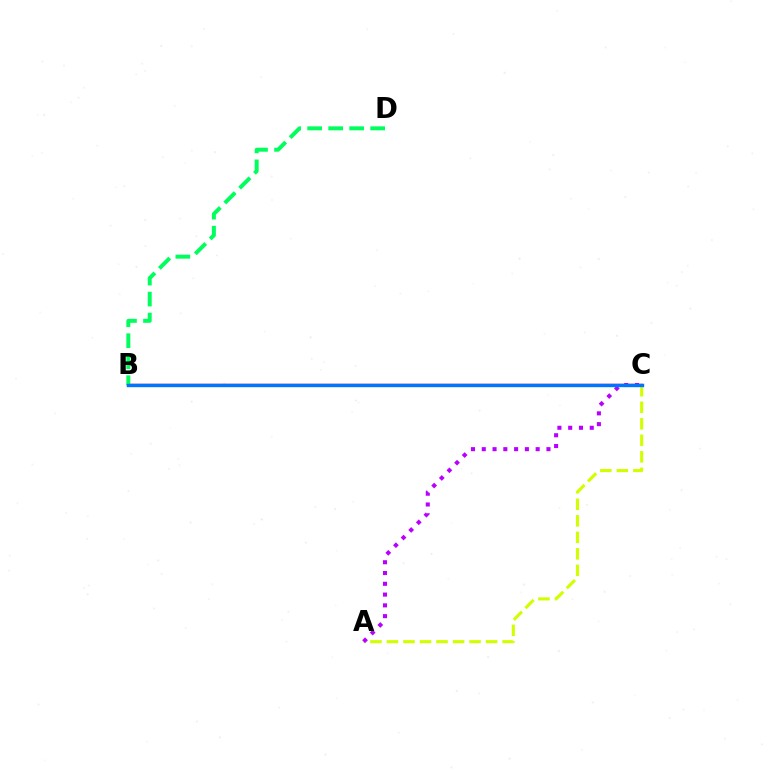{('A', 'C'): [{'color': '#d1ff00', 'line_style': 'dashed', 'thickness': 2.24}, {'color': '#b900ff', 'line_style': 'dotted', 'thickness': 2.93}], ('B', 'C'): [{'color': '#ff0000', 'line_style': 'solid', 'thickness': 1.78}, {'color': '#0074ff', 'line_style': 'solid', 'thickness': 2.42}], ('B', 'D'): [{'color': '#00ff5c', 'line_style': 'dashed', 'thickness': 2.85}]}